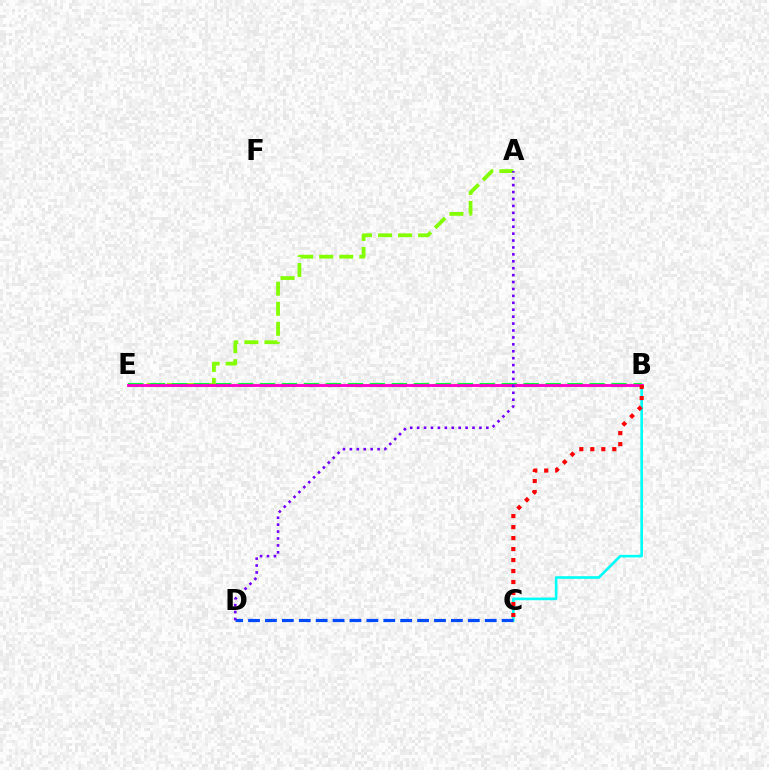{('A', 'E'): [{'color': '#84ff00', 'line_style': 'dashed', 'thickness': 2.72}], ('B', 'C'): [{'color': '#00fff6', 'line_style': 'solid', 'thickness': 1.9}, {'color': '#ff0000', 'line_style': 'dotted', 'thickness': 2.99}], ('B', 'E'): [{'color': '#00ff39', 'line_style': 'dashed', 'thickness': 2.99}, {'color': '#ffbd00', 'line_style': 'dotted', 'thickness': 1.94}, {'color': '#ff00cf', 'line_style': 'solid', 'thickness': 2.04}], ('C', 'D'): [{'color': '#004bff', 'line_style': 'dashed', 'thickness': 2.3}], ('A', 'D'): [{'color': '#7200ff', 'line_style': 'dotted', 'thickness': 1.88}]}